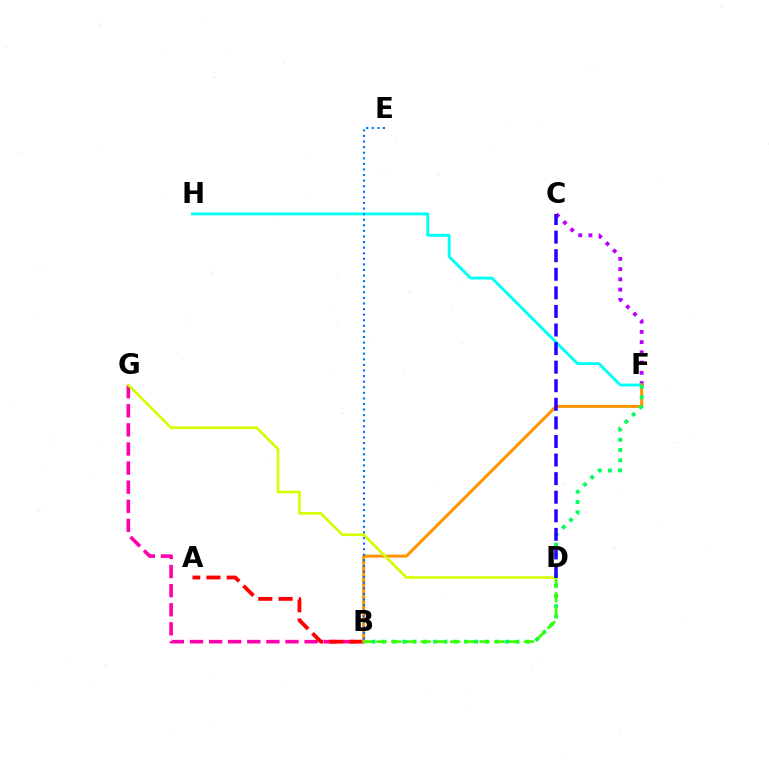{('C', 'F'): [{'color': '#b900ff', 'line_style': 'dotted', 'thickness': 2.78}], ('F', 'H'): [{'color': '#00fff6', 'line_style': 'solid', 'thickness': 2.07}], ('B', 'G'): [{'color': '#ff00ac', 'line_style': 'dashed', 'thickness': 2.59}], ('A', 'B'): [{'color': '#ff0000', 'line_style': 'dashed', 'thickness': 2.75}], ('B', 'F'): [{'color': '#ff9400', 'line_style': 'solid', 'thickness': 2.17}, {'color': '#00ff5c', 'line_style': 'dotted', 'thickness': 2.79}], ('B', 'E'): [{'color': '#0074ff', 'line_style': 'dotted', 'thickness': 1.52}], ('B', 'D'): [{'color': '#3dff00', 'line_style': 'dashed', 'thickness': 2.0}], ('D', 'G'): [{'color': '#d1ff00', 'line_style': 'solid', 'thickness': 1.9}], ('C', 'D'): [{'color': '#2500ff', 'line_style': 'dashed', 'thickness': 2.52}]}